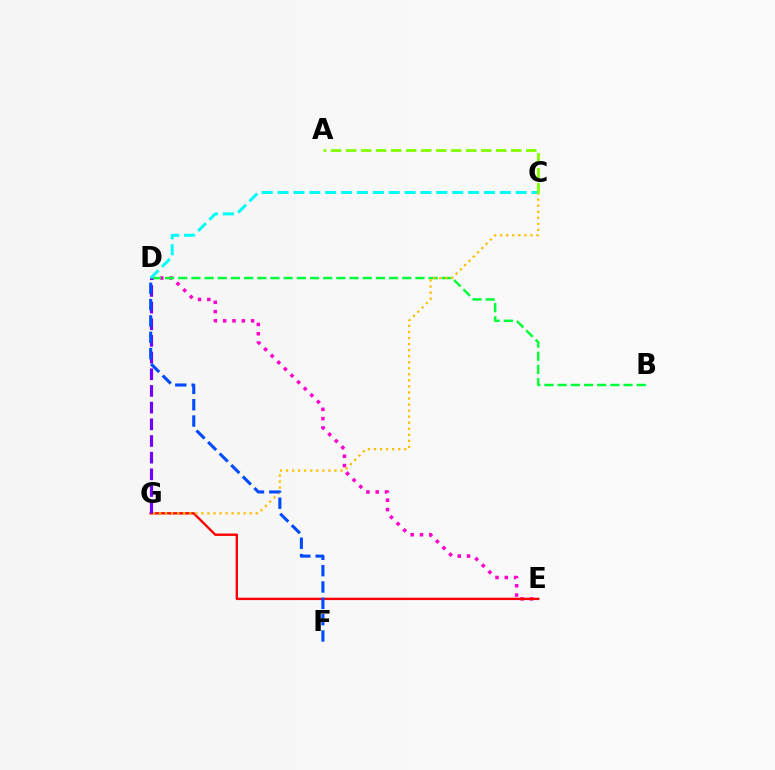{('D', 'E'): [{'color': '#ff00cf', 'line_style': 'dotted', 'thickness': 2.53}], ('B', 'D'): [{'color': '#00ff39', 'line_style': 'dashed', 'thickness': 1.79}], ('C', 'D'): [{'color': '#00fff6', 'line_style': 'dashed', 'thickness': 2.16}], ('E', 'G'): [{'color': '#ff0000', 'line_style': 'solid', 'thickness': 1.7}], ('C', 'G'): [{'color': '#ffbd00', 'line_style': 'dotted', 'thickness': 1.64}], ('A', 'C'): [{'color': '#84ff00', 'line_style': 'dashed', 'thickness': 2.04}], ('D', 'G'): [{'color': '#7200ff', 'line_style': 'dashed', 'thickness': 2.27}], ('D', 'F'): [{'color': '#004bff', 'line_style': 'dashed', 'thickness': 2.22}]}